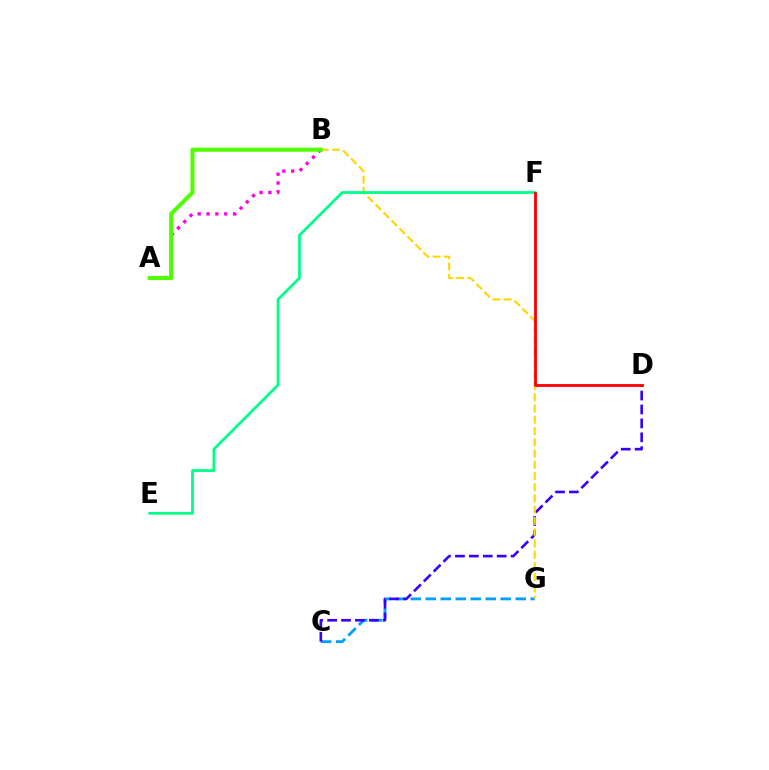{('C', 'G'): [{'color': '#009eff', 'line_style': 'dashed', 'thickness': 2.04}], ('C', 'D'): [{'color': '#3700ff', 'line_style': 'dashed', 'thickness': 1.89}], ('B', 'G'): [{'color': '#ffd500', 'line_style': 'dashed', 'thickness': 1.53}], ('E', 'F'): [{'color': '#00ff86', 'line_style': 'solid', 'thickness': 2.0}], ('A', 'B'): [{'color': '#ff00ed', 'line_style': 'dotted', 'thickness': 2.4}, {'color': '#4fff00', 'line_style': 'solid', 'thickness': 2.92}], ('D', 'F'): [{'color': '#ff0000', 'line_style': 'solid', 'thickness': 2.03}]}